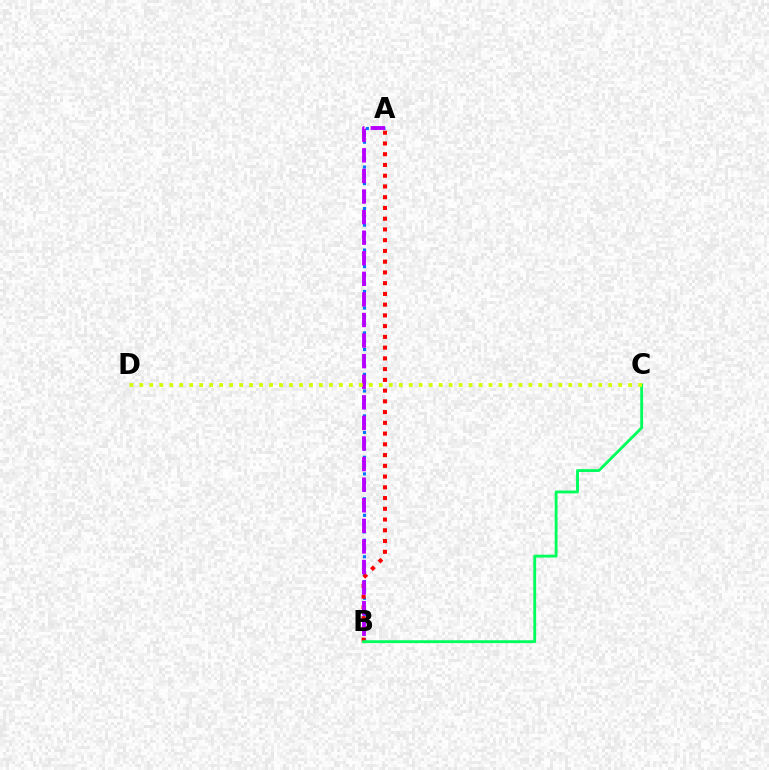{('A', 'B'): [{'color': '#0074ff', 'line_style': 'dotted', 'thickness': 2.25}, {'color': '#ff0000', 'line_style': 'dotted', 'thickness': 2.92}, {'color': '#b900ff', 'line_style': 'dashed', 'thickness': 2.8}], ('B', 'C'): [{'color': '#00ff5c', 'line_style': 'solid', 'thickness': 2.05}], ('C', 'D'): [{'color': '#d1ff00', 'line_style': 'dotted', 'thickness': 2.71}]}